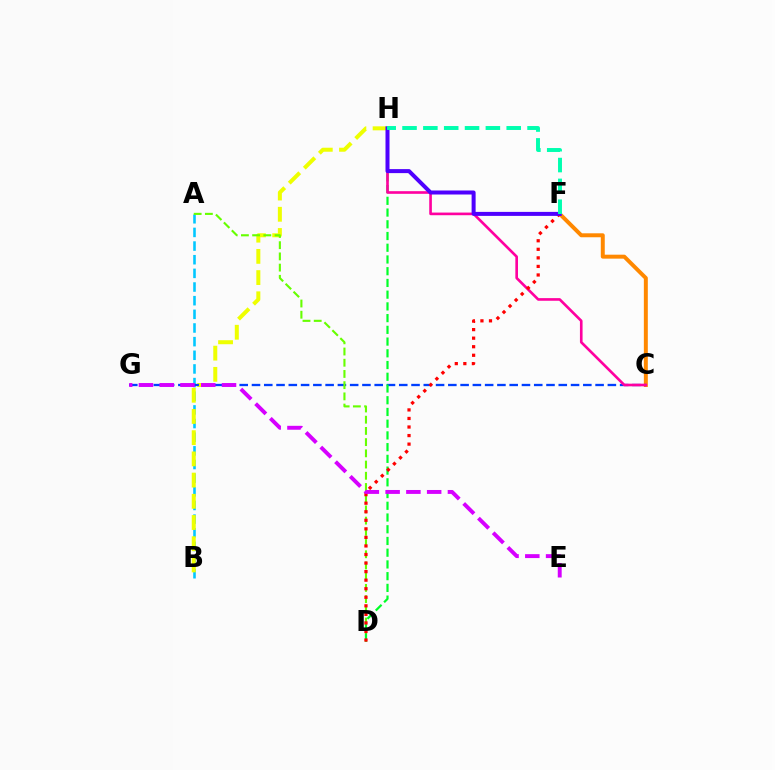{('C', 'F'): [{'color': '#ff8800', 'line_style': 'solid', 'thickness': 2.85}], ('A', 'B'): [{'color': '#00c7ff', 'line_style': 'dashed', 'thickness': 1.85}], ('B', 'H'): [{'color': '#eeff00', 'line_style': 'dashed', 'thickness': 2.88}], ('C', 'G'): [{'color': '#003fff', 'line_style': 'dashed', 'thickness': 1.67}], ('A', 'D'): [{'color': '#66ff00', 'line_style': 'dashed', 'thickness': 1.52}], ('D', 'H'): [{'color': '#00ff27', 'line_style': 'dashed', 'thickness': 1.59}], ('C', 'H'): [{'color': '#ff00a0', 'line_style': 'solid', 'thickness': 1.9}], ('D', 'F'): [{'color': '#ff0000', 'line_style': 'dotted', 'thickness': 2.32}], ('F', 'H'): [{'color': '#4f00ff', 'line_style': 'solid', 'thickness': 2.88}, {'color': '#00ffaf', 'line_style': 'dashed', 'thickness': 2.83}], ('E', 'G'): [{'color': '#d600ff', 'line_style': 'dashed', 'thickness': 2.82}]}